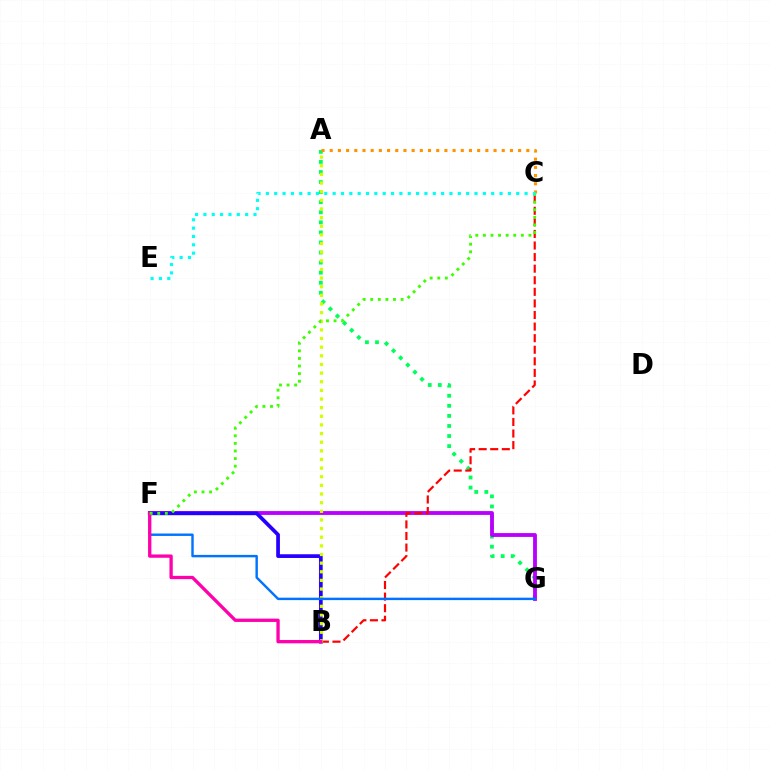{('A', 'G'): [{'color': '#00ff5c', 'line_style': 'dotted', 'thickness': 2.73}], ('F', 'G'): [{'color': '#b900ff', 'line_style': 'solid', 'thickness': 2.76}, {'color': '#0074ff', 'line_style': 'solid', 'thickness': 1.75}], ('B', 'F'): [{'color': '#2500ff', 'line_style': 'solid', 'thickness': 2.68}, {'color': '#ff00ac', 'line_style': 'solid', 'thickness': 2.38}], ('B', 'C'): [{'color': '#ff0000', 'line_style': 'dashed', 'thickness': 1.57}], ('A', 'B'): [{'color': '#d1ff00', 'line_style': 'dotted', 'thickness': 2.35}], ('A', 'C'): [{'color': '#ff9400', 'line_style': 'dotted', 'thickness': 2.23}], ('C', 'F'): [{'color': '#3dff00', 'line_style': 'dotted', 'thickness': 2.06}], ('C', 'E'): [{'color': '#00fff6', 'line_style': 'dotted', 'thickness': 2.27}]}